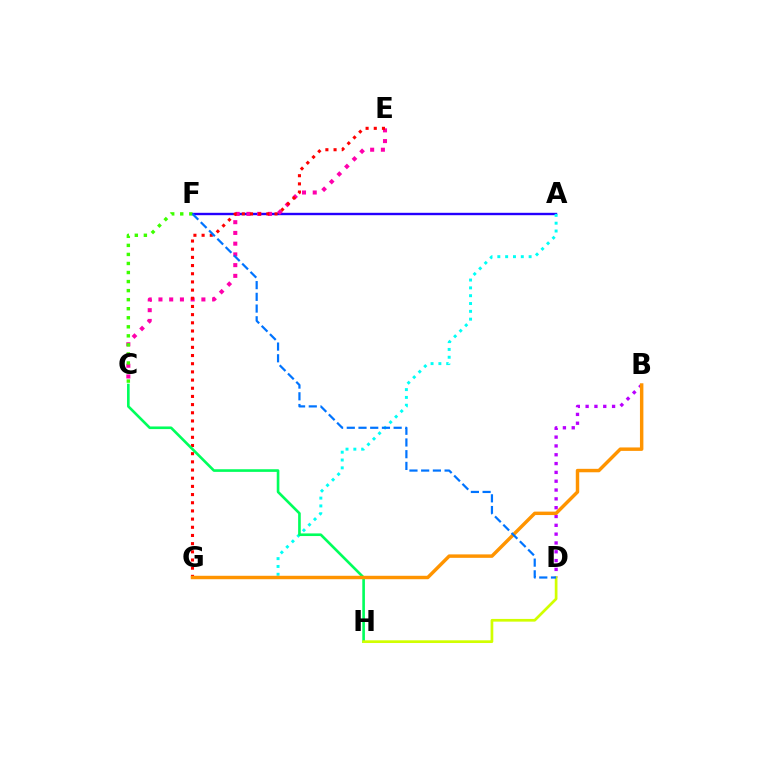{('A', 'F'): [{'color': '#2500ff', 'line_style': 'solid', 'thickness': 1.72}], ('C', 'E'): [{'color': '#ff00ac', 'line_style': 'dotted', 'thickness': 2.92}], ('B', 'D'): [{'color': '#b900ff', 'line_style': 'dotted', 'thickness': 2.4}], ('A', 'G'): [{'color': '#00fff6', 'line_style': 'dotted', 'thickness': 2.13}], ('E', 'G'): [{'color': '#ff0000', 'line_style': 'dotted', 'thickness': 2.22}], ('C', 'F'): [{'color': '#3dff00', 'line_style': 'dotted', 'thickness': 2.46}], ('C', 'H'): [{'color': '#00ff5c', 'line_style': 'solid', 'thickness': 1.9}], ('B', 'G'): [{'color': '#ff9400', 'line_style': 'solid', 'thickness': 2.48}], ('D', 'H'): [{'color': '#d1ff00', 'line_style': 'solid', 'thickness': 1.95}], ('D', 'F'): [{'color': '#0074ff', 'line_style': 'dashed', 'thickness': 1.59}]}